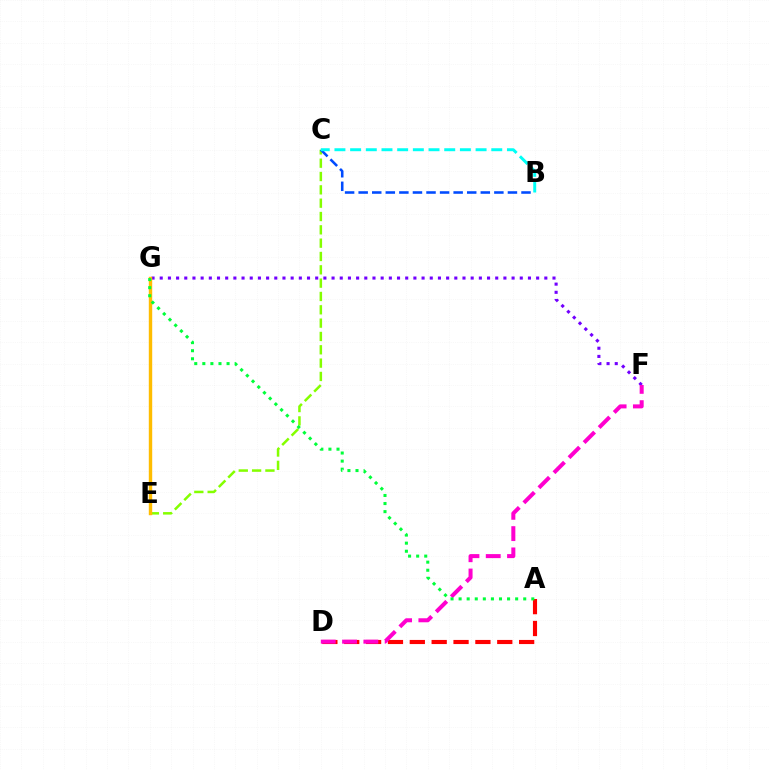{('C', 'E'): [{'color': '#84ff00', 'line_style': 'dashed', 'thickness': 1.81}], ('A', 'D'): [{'color': '#ff0000', 'line_style': 'dashed', 'thickness': 2.97}], ('F', 'G'): [{'color': '#7200ff', 'line_style': 'dotted', 'thickness': 2.22}], ('D', 'F'): [{'color': '#ff00cf', 'line_style': 'dashed', 'thickness': 2.89}], ('E', 'G'): [{'color': '#ffbd00', 'line_style': 'solid', 'thickness': 2.46}], ('B', 'C'): [{'color': '#004bff', 'line_style': 'dashed', 'thickness': 1.84}, {'color': '#00fff6', 'line_style': 'dashed', 'thickness': 2.13}], ('A', 'G'): [{'color': '#00ff39', 'line_style': 'dotted', 'thickness': 2.19}]}